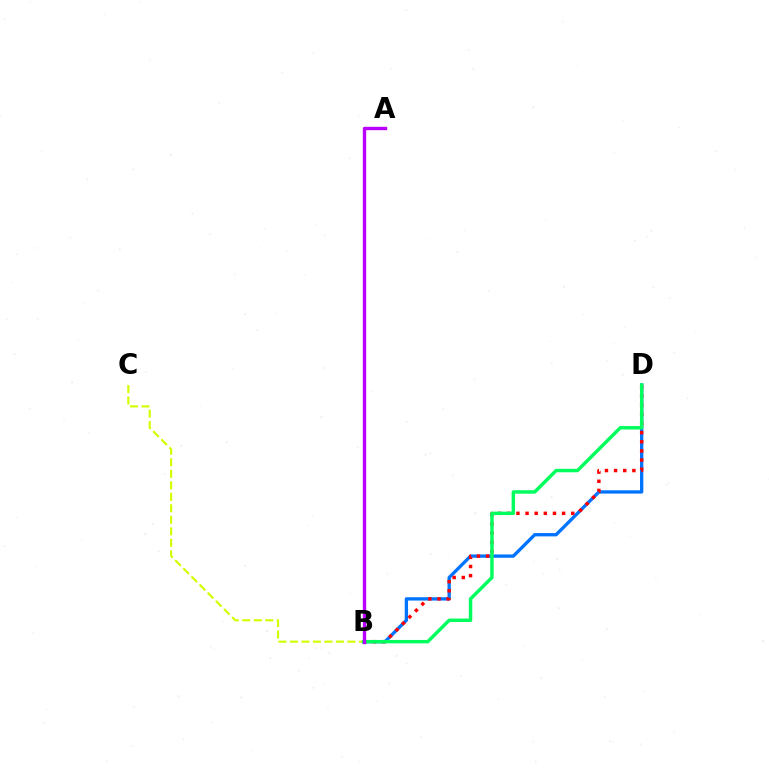{('B', 'D'): [{'color': '#0074ff', 'line_style': 'solid', 'thickness': 2.39}, {'color': '#ff0000', 'line_style': 'dotted', 'thickness': 2.48}, {'color': '#00ff5c', 'line_style': 'solid', 'thickness': 2.47}], ('B', 'C'): [{'color': '#d1ff00', 'line_style': 'dashed', 'thickness': 1.56}], ('A', 'B'): [{'color': '#b900ff', 'line_style': 'solid', 'thickness': 2.43}]}